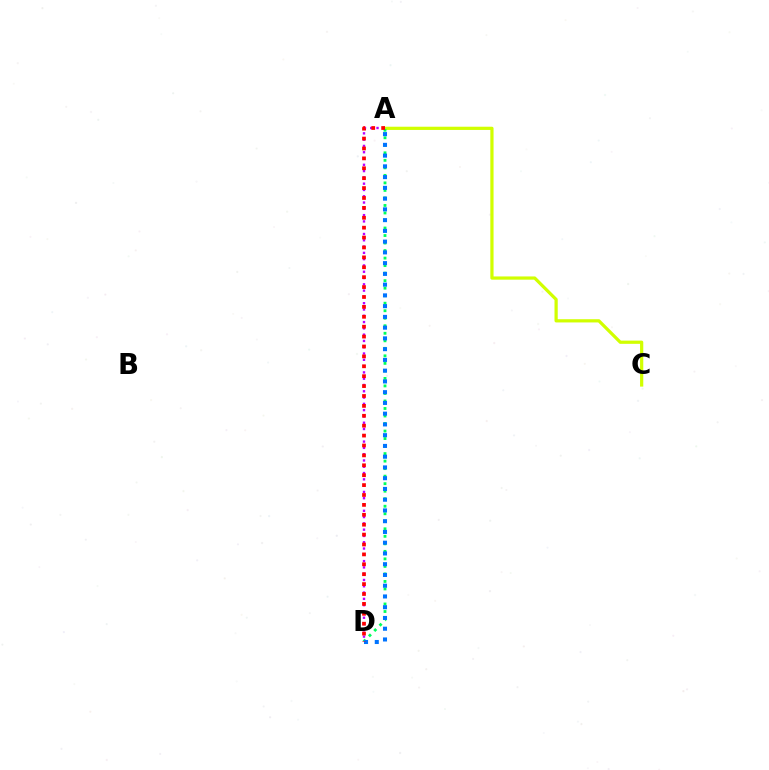{('A', 'C'): [{'color': '#d1ff00', 'line_style': 'solid', 'thickness': 2.32}], ('A', 'D'): [{'color': '#00ff5c', 'line_style': 'dotted', 'thickness': 2.04}, {'color': '#b900ff', 'line_style': 'dotted', 'thickness': 1.71}, {'color': '#0074ff', 'line_style': 'dotted', 'thickness': 2.92}, {'color': '#ff0000', 'line_style': 'dotted', 'thickness': 2.69}]}